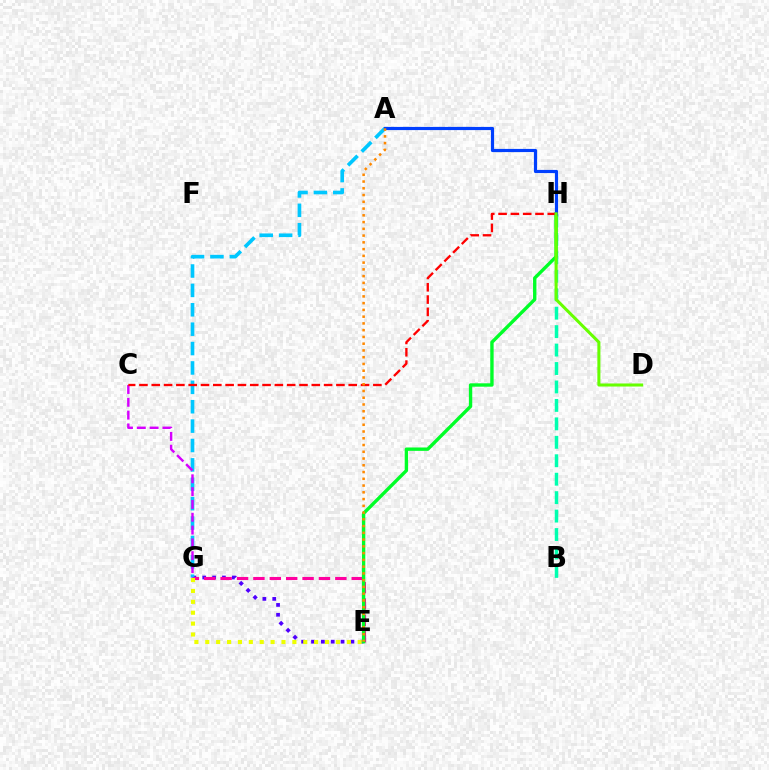{('E', 'G'): [{'color': '#4f00ff', 'line_style': 'dotted', 'thickness': 2.68}, {'color': '#ff00a0', 'line_style': 'dashed', 'thickness': 2.23}, {'color': '#eeff00', 'line_style': 'dotted', 'thickness': 2.96}], ('A', 'G'): [{'color': '#00c7ff', 'line_style': 'dashed', 'thickness': 2.63}], ('B', 'H'): [{'color': '#00ffaf', 'line_style': 'dashed', 'thickness': 2.51}], ('E', 'H'): [{'color': '#00ff27', 'line_style': 'solid', 'thickness': 2.43}], ('C', 'G'): [{'color': '#d600ff', 'line_style': 'dashed', 'thickness': 1.74}], ('C', 'H'): [{'color': '#ff0000', 'line_style': 'dashed', 'thickness': 1.67}], ('A', 'H'): [{'color': '#003fff', 'line_style': 'solid', 'thickness': 2.29}], ('D', 'H'): [{'color': '#66ff00', 'line_style': 'solid', 'thickness': 2.2}], ('A', 'E'): [{'color': '#ff8800', 'line_style': 'dotted', 'thickness': 1.84}]}